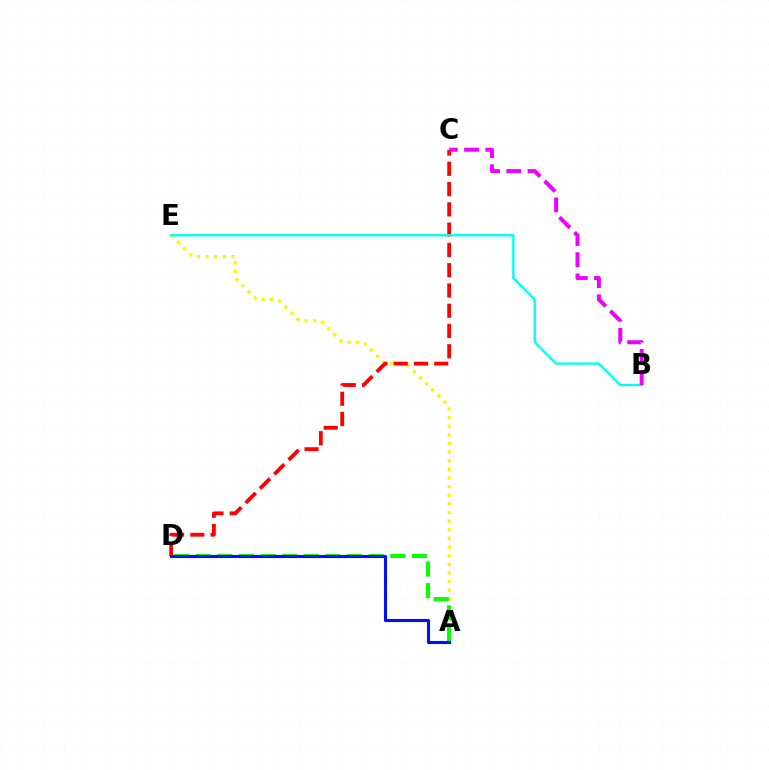{('A', 'E'): [{'color': '#fcf500', 'line_style': 'dotted', 'thickness': 2.34}], ('A', 'D'): [{'color': '#08ff00', 'line_style': 'dashed', 'thickness': 2.94}, {'color': '#0010ff', 'line_style': 'solid', 'thickness': 2.22}], ('C', 'D'): [{'color': '#ff0000', 'line_style': 'dashed', 'thickness': 2.75}], ('B', 'E'): [{'color': '#00fff6', 'line_style': 'solid', 'thickness': 1.69}], ('B', 'C'): [{'color': '#ee00ff', 'line_style': 'dashed', 'thickness': 2.88}]}